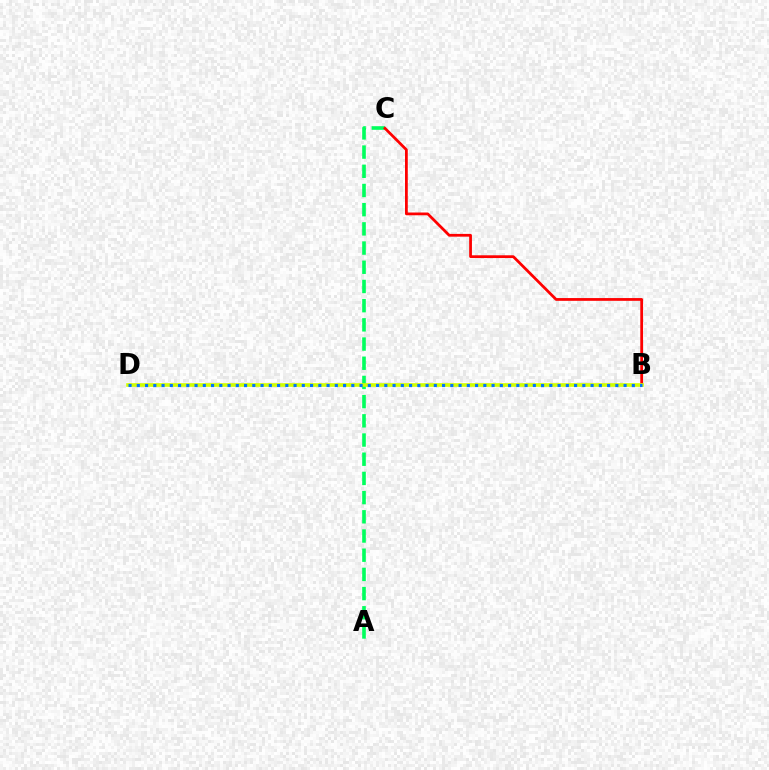{('B', 'D'): [{'color': '#b900ff', 'line_style': 'dotted', 'thickness': 1.57}, {'color': '#d1ff00', 'line_style': 'solid', 'thickness': 2.62}, {'color': '#0074ff', 'line_style': 'dotted', 'thickness': 2.24}], ('A', 'C'): [{'color': '#00ff5c', 'line_style': 'dashed', 'thickness': 2.61}], ('B', 'C'): [{'color': '#ff0000', 'line_style': 'solid', 'thickness': 1.99}]}